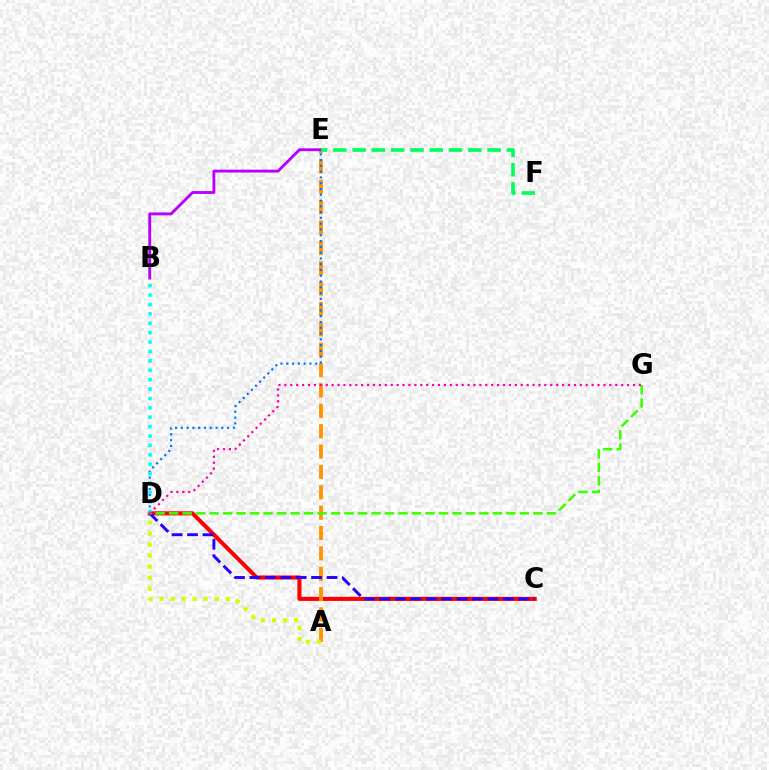{('C', 'D'): [{'color': '#ff0000', 'line_style': 'solid', 'thickness': 2.94}, {'color': '#2500ff', 'line_style': 'dashed', 'thickness': 2.1}], ('A', 'E'): [{'color': '#ff9400', 'line_style': 'dashed', 'thickness': 2.77}], ('D', 'E'): [{'color': '#0074ff', 'line_style': 'dotted', 'thickness': 1.57}], ('B', 'D'): [{'color': '#00fff6', 'line_style': 'dotted', 'thickness': 2.55}], ('B', 'E'): [{'color': '#b900ff', 'line_style': 'solid', 'thickness': 2.07}], ('D', 'G'): [{'color': '#3dff00', 'line_style': 'dashed', 'thickness': 1.83}, {'color': '#ff00ac', 'line_style': 'dotted', 'thickness': 1.61}], ('E', 'F'): [{'color': '#00ff5c', 'line_style': 'dashed', 'thickness': 2.62}], ('A', 'D'): [{'color': '#d1ff00', 'line_style': 'dotted', 'thickness': 3.0}]}